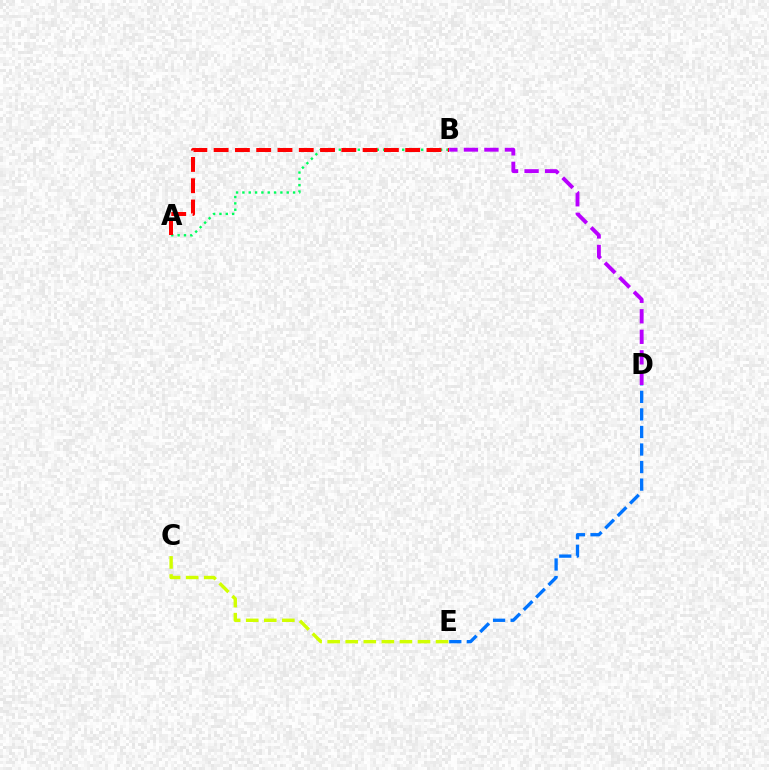{('B', 'D'): [{'color': '#b900ff', 'line_style': 'dashed', 'thickness': 2.79}], ('A', 'B'): [{'color': '#00ff5c', 'line_style': 'dotted', 'thickness': 1.72}, {'color': '#ff0000', 'line_style': 'dashed', 'thickness': 2.89}], ('D', 'E'): [{'color': '#0074ff', 'line_style': 'dashed', 'thickness': 2.38}], ('C', 'E'): [{'color': '#d1ff00', 'line_style': 'dashed', 'thickness': 2.45}]}